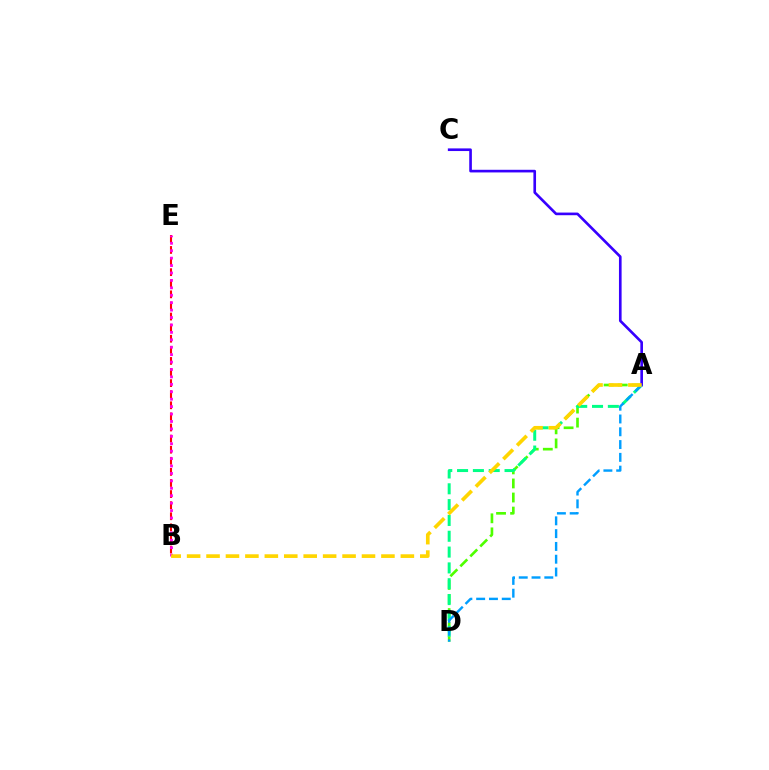{('A', 'D'): [{'color': '#4fff00', 'line_style': 'dashed', 'thickness': 1.91}, {'color': '#00ff86', 'line_style': 'dashed', 'thickness': 2.15}, {'color': '#009eff', 'line_style': 'dashed', 'thickness': 1.74}], ('A', 'C'): [{'color': '#3700ff', 'line_style': 'solid', 'thickness': 1.9}], ('B', 'E'): [{'color': '#ff0000', 'line_style': 'dashed', 'thickness': 1.51}, {'color': '#ff00ed', 'line_style': 'dotted', 'thickness': 2.02}], ('A', 'B'): [{'color': '#ffd500', 'line_style': 'dashed', 'thickness': 2.64}]}